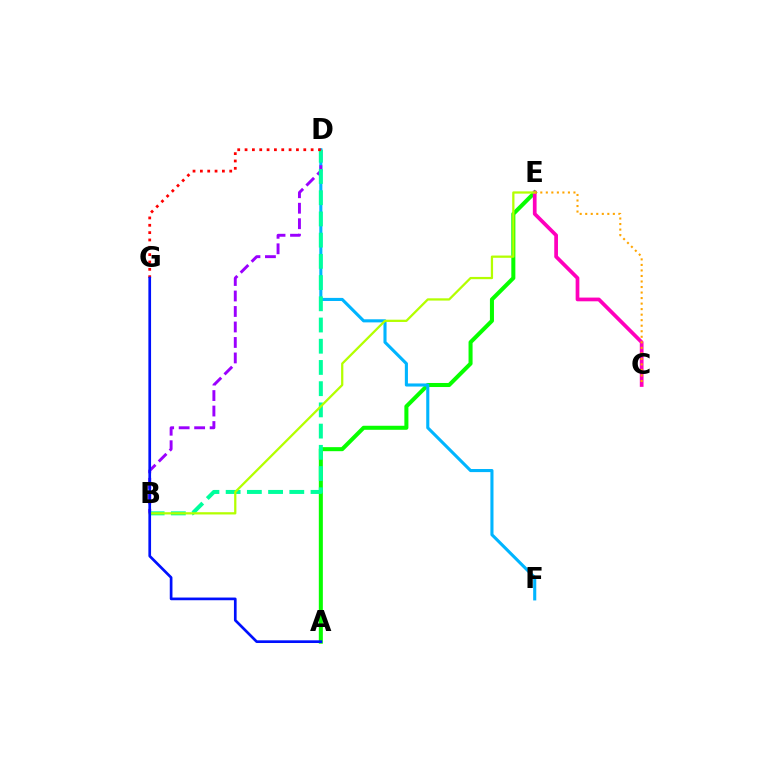{('A', 'E'): [{'color': '#08ff00', 'line_style': 'solid', 'thickness': 2.91}], ('D', 'F'): [{'color': '#00b5ff', 'line_style': 'solid', 'thickness': 2.23}], ('B', 'D'): [{'color': '#9b00ff', 'line_style': 'dashed', 'thickness': 2.1}, {'color': '#00ff9d', 'line_style': 'dashed', 'thickness': 2.88}], ('D', 'G'): [{'color': '#ff0000', 'line_style': 'dotted', 'thickness': 1.99}], ('C', 'E'): [{'color': '#ff00bd', 'line_style': 'solid', 'thickness': 2.68}, {'color': '#ffa500', 'line_style': 'dotted', 'thickness': 1.5}], ('B', 'E'): [{'color': '#b3ff00', 'line_style': 'solid', 'thickness': 1.63}], ('A', 'G'): [{'color': '#0010ff', 'line_style': 'solid', 'thickness': 1.94}]}